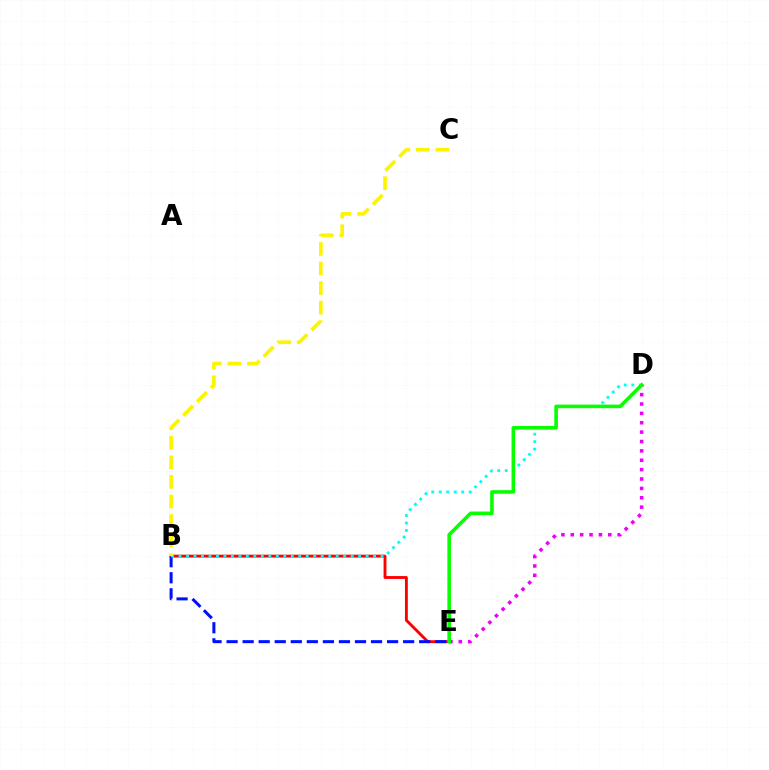{('B', 'E'): [{'color': '#ff0000', 'line_style': 'solid', 'thickness': 2.06}, {'color': '#0010ff', 'line_style': 'dashed', 'thickness': 2.18}], ('B', 'D'): [{'color': '#00fff6', 'line_style': 'dotted', 'thickness': 2.03}], ('D', 'E'): [{'color': '#ee00ff', 'line_style': 'dotted', 'thickness': 2.55}, {'color': '#08ff00', 'line_style': 'solid', 'thickness': 2.58}], ('B', 'C'): [{'color': '#fcf500', 'line_style': 'dashed', 'thickness': 2.66}]}